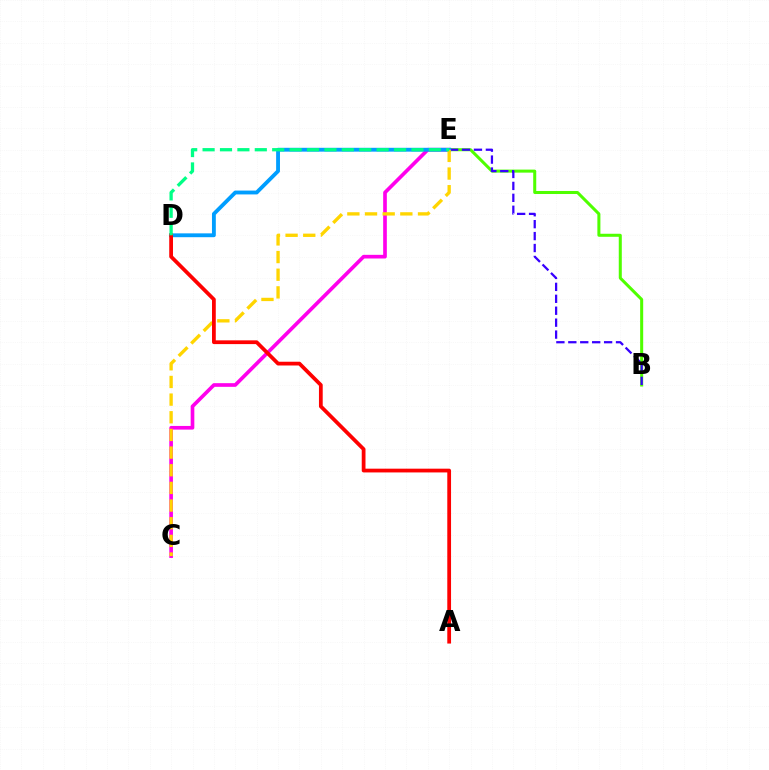{('B', 'E'): [{'color': '#4fff00', 'line_style': 'solid', 'thickness': 2.18}, {'color': '#3700ff', 'line_style': 'dashed', 'thickness': 1.62}], ('C', 'E'): [{'color': '#ff00ed', 'line_style': 'solid', 'thickness': 2.64}, {'color': '#ffd500', 'line_style': 'dashed', 'thickness': 2.4}], ('D', 'E'): [{'color': '#009eff', 'line_style': 'solid', 'thickness': 2.77}, {'color': '#00ff86', 'line_style': 'dashed', 'thickness': 2.36}], ('A', 'D'): [{'color': '#ff0000', 'line_style': 'solid', 'thickness': 2.71}]}